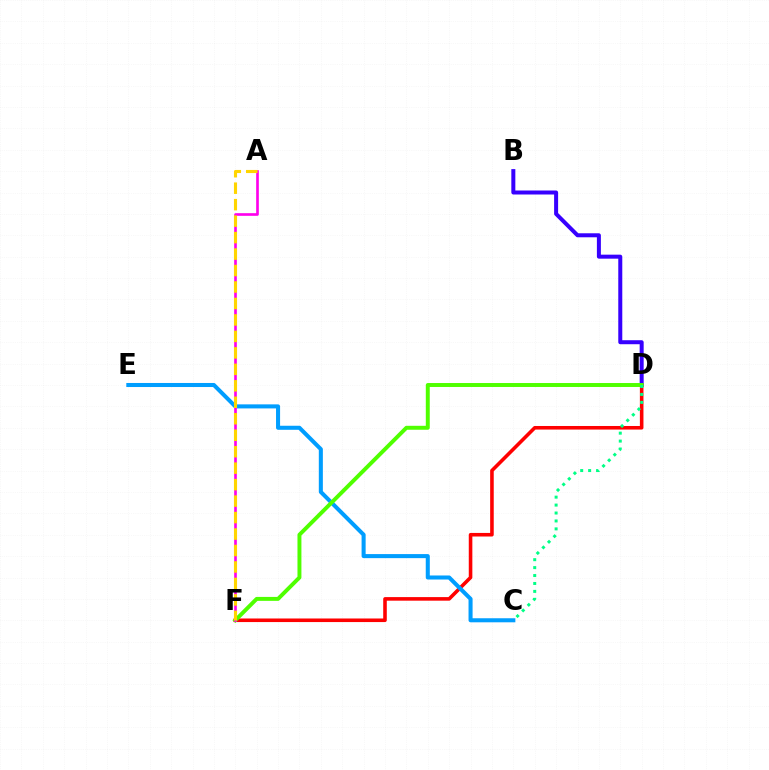{('D', 'F'): [{'color': '#ff0000', 'line_style': 'solid', 'thickness': 2.58}, {'color': '#4fff00', 'line_style': 'solid', 'thickness': 2.84}], ('C', 'E'): [{'color': '#009eff', 'line_style': 'solid', 'thickness': 2.92}], ('B', 'D'): [{'color': '#3700ff', 'line_style': 'solid', 'thickness': 2.88}], ('A', 'F'): [{'color': '#ff00ed', 'line_style': 'solid', 'thickness': 1.91}, {'color': '#ffd500', 'line_style': 'dashed', 'thickness': 2.24}], ('C', 'D'): [{'color': '#00ff86', 'line_style': 'dotted', 'thickness': 2.15}]}